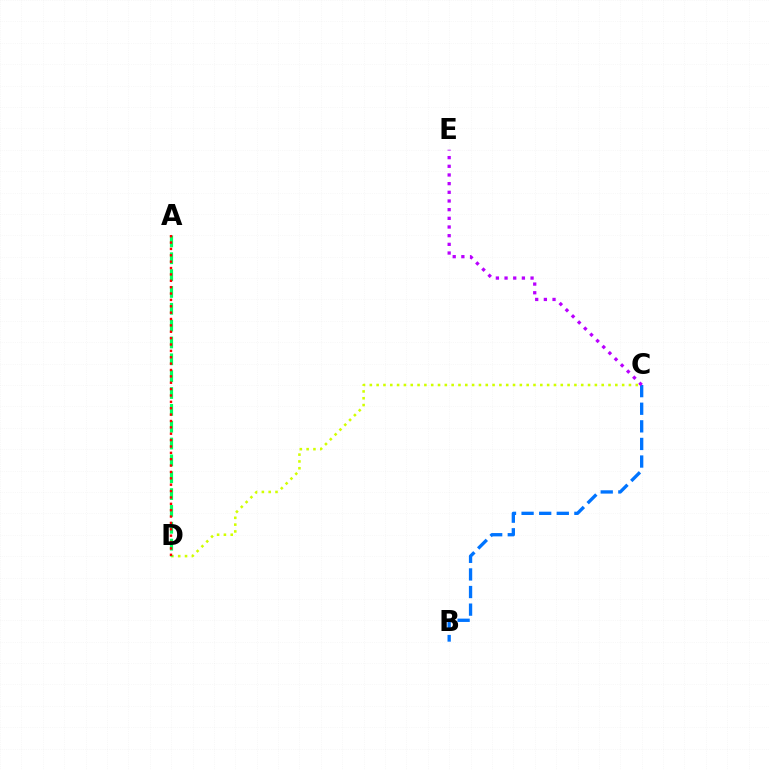{('B', 'C'): [{'color': '#0074ff', 'line_style': 'dashed', 'thickness': 2.39}], ('C', 'D'): [{'color': '#d1ff00', 'line_style': 'dotted', 'thickness': 1.85}], ('C', 'E'): [{'color': '#b900ff', 'line_style': 'dotted', 'thickness': 2.36}], ('A', 'D'): [{'color': '#00ff5c', 'line_style': 'dashed', 'thickness': 2.29}, {'color': '#ff0000', 'line_style': 'dotted', 'thickness': 1.73}]}